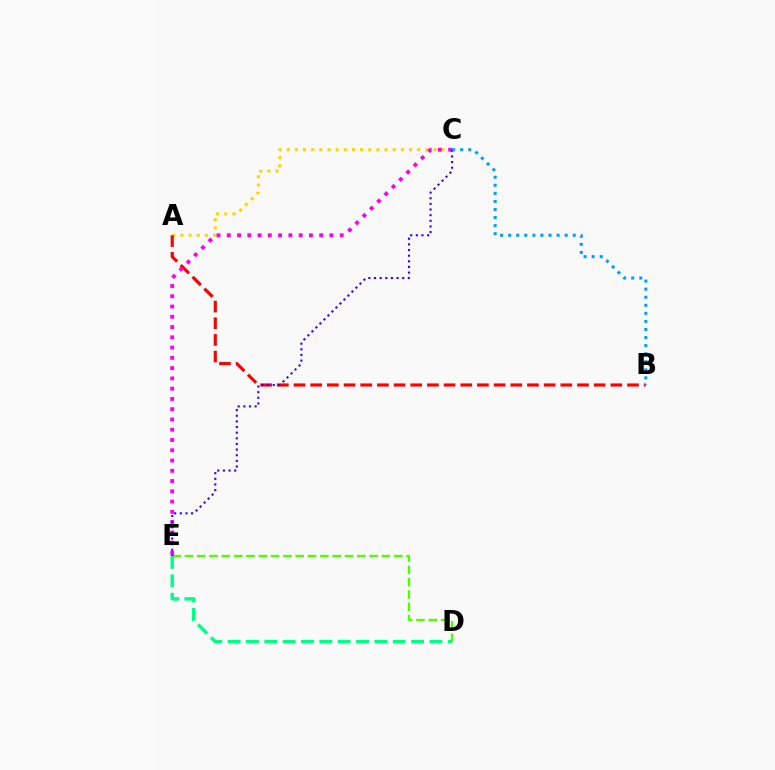{('D', 'E'): [{'color': '#4fff00', 'line_style': 'dashed', 'thickness': 1.67}, {'color': '#00ff86', 'line_style': 'dashed', 'thickness': 2.49}], ('A', 'C'): [{'color': '#ffd500', 'line_style': 'dotted', 'thickness': 2.21}], ('A', 'B'): [{'color': '#ff0000', 'line_style': 'dashed', 'thickness': 2.27}], ('C', 'E'): [{'color': '#ff00ed', 'line_style': 'dotted', 'thickness': 2.79}, {'color': '#3700ff', 'line_style': 'dotted', 'thickness': 1.53}], ('B', 'C'): [{'color': '#009eff', 'line_style': 'dotted', 'thickness': 2.19}]}